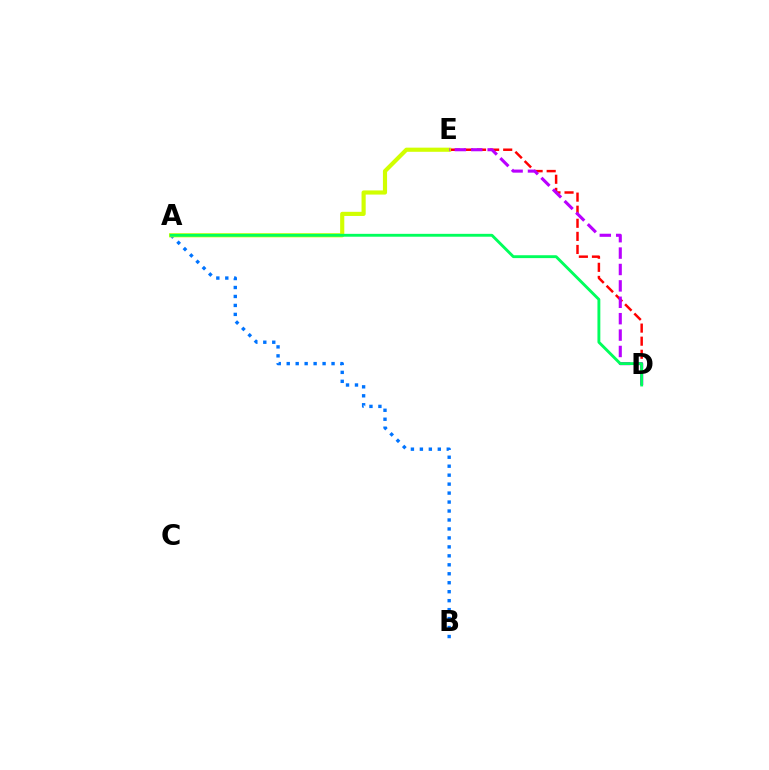{('A', 'B'): [{'color': '#0074ff', 'line_style': 'dotted', 'thickness': 2.44}], ('A', 'E'): [{'color': '#d1ff00', 'line_style': 'solid', 'thickness': 2.99}], ('D', 'E'): [{'color': '#ff0000', 'line_style': 'dashed', 'thickness': 1.78}, {'color': '#b900ff', 'line_style': 'dashed', 'thickness': 2.23}], ('A', 'D'): [{'color': '#00ff5c', 'line_style': 'solid', 'thickness': 2.07}]}